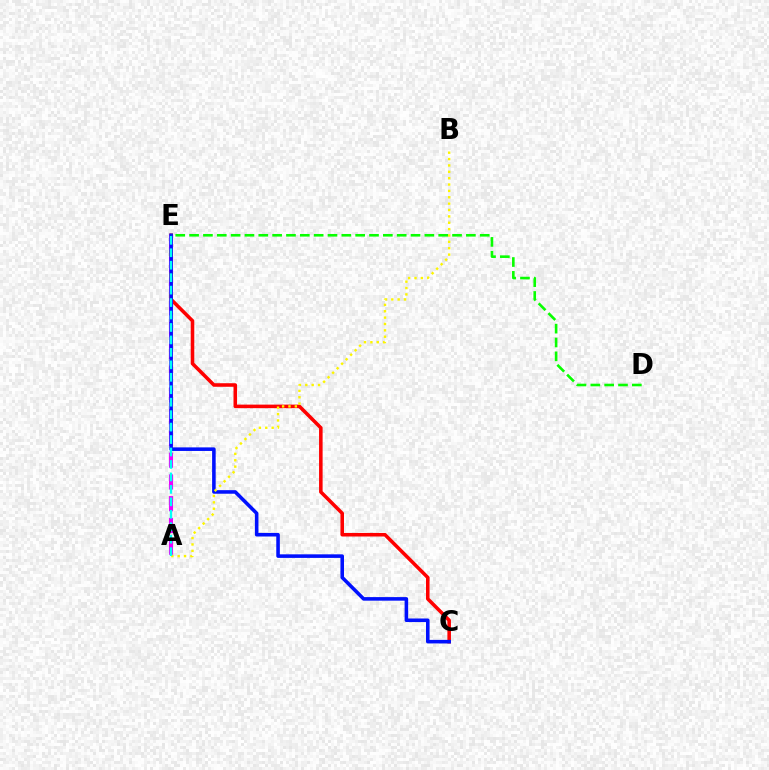{('C', 'E'): [{'color': '#ff0000', 'line_style': 'solid', 'thickness': 2.56}, {'color': '#0010ff', 'line_style': 'solid', 'thickness': 2.57}], ('A', 'E'): [{'color': '#ee00ff', 'line_style': 'dashed', 'thickness': 2.96}, {'color': '#00fff6', 'line_style': 'dashed', 'thickness': 1.69}], ('A', 'B'): [{'color': '#fcf500', 'line_style': 'dotted', 'thickness': 1.73}], ('D', 'E'): [{'color': '#08ff00', 'line_style': 'dashed', 'thickness': 1.88}]}